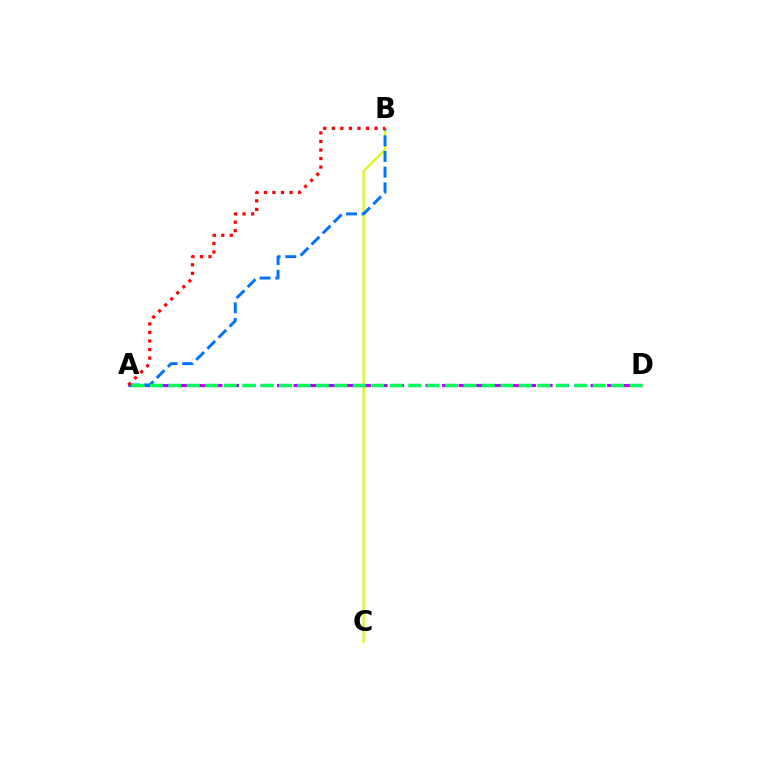{('B', 'C'): [{'color': '#d1ff00', 'line_style': 'solid', 'thickness': 1.55}], ('A', 'D'): [{'color': '#b900ff', 'line_style': 'dashed', 'thickness': 2.24}, {'color': '#00ff5c', 'line_style': 'dashed', 'thickness': 2.51}], ('A', 'B'): [{'color': '#0074ff', 'line_style': 'dashed', 'thickness': 2.13}, {'color': '#ff0000', 'line_style': 'dotted', 'thickness': 2.32}]}